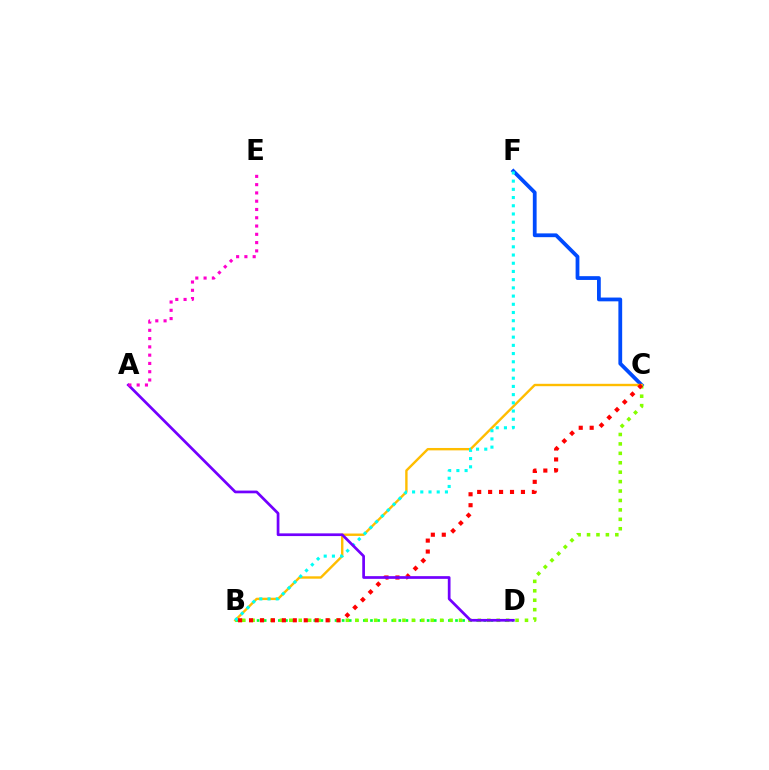{('B', 'D'): [{'color': '#00ff39', 'line_style': 'dotted', 'thickness': 1.93}], ('C', 'F'): [{'color': '#004bff', 'line_style': 'solid', 'thickness': 2.72}], ('B', 'C'): [{'color': '#ffbd00', 'line_style': 'solid', 'thickness': 1.72}, {'color': '#84ff00', 'line_style': 'dotted', 'thickness': 2.56}, {'color': '#ff0000', 'line_style': 'dotted', 'thickness': 2.97}], ('B', 'F'): [{'color': '#00fff6', 'line_style': 'dotted', 'thickness': 2.23}], ('A', 'D'): [{'color': '#7200ff', 'line_style': 'solid', 'thickness': 1.95}], ('A', 'E'): [{'color': '#ff00cf', 'line_style': 'dotted', 'thickness': 2.25}]}